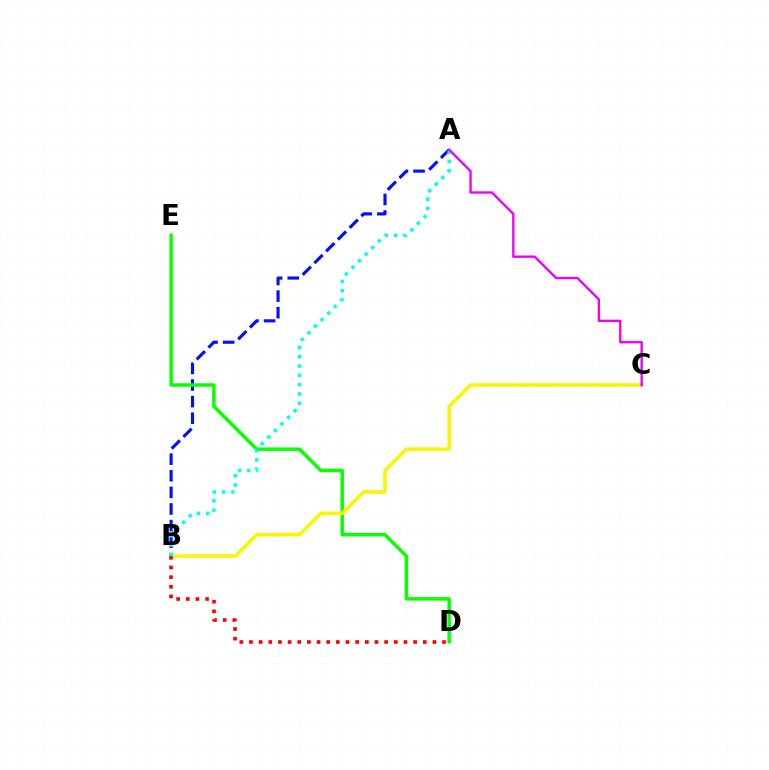{('A', 'B'): [{'color': '#0010ff', 'line_style': 'dashed', 'thickness': 2.26}, {'color': '#00fff6', 'line_style': 'dotted', 'thickness': 2.53}], ('D', 'E'): [{'color': '#08ff00', 'line_style': 'solid', 'thickness': 2.49}], ('B', 'C'): [{'color': '#fcf500', 'line_style': 'solid', 'thickness': 2.55}], ('B', 'D'): [{'color': '#ff0000', 'line_style': 'dotted', 'thickness': 2.62}], ('A', 'C'): [{'color': '#ee00ff', 'line_style': 'solid', 'thickness': 1.71}]}